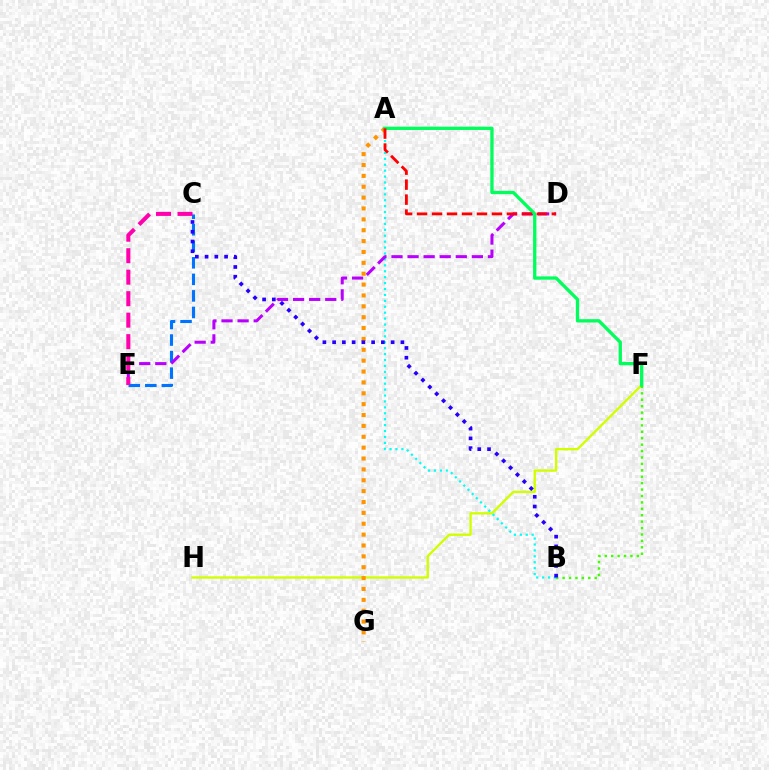{('C', 'E'): [{'color': '#0074ff', 'line_style': 'dashed', 'thickness': 2.25}, {'color': '#ff00ac', 'line_style': 'dashed', 'thickness': 2.92}], ('F', 'H'): [{'color': '#d1ff00', 'line_style': 'solid', 'thickness': 1.7}], ('B', 'F'): [{'color': '#3dff00', 'line_style': 'dotted', 'thickness': 1.74}], ('A', 'B'): [{'color': '#00fff6', 'line_style': 'dotted', 'thickness': 1.61}], ('D', 'E'): [{'color': '#b900ff', 'line_style': 'dashed', 'thickness': 2.18}], ('A', 'G'): [{'color': '#ff9400', 'line_style': 'dotted', 'thickness': 2.95}], ('B', 'C'): [{'color': '#2500ff', 'line_style': 'dotted', 'thickness': 2.65}], ('A', 'F'): [{'color': '#00ff5c', 'line_style': 'solid', 'thickness': 2.38}], ('A', 'D'): [{'color': '#ff0000', 'line_style': 'dashed', 'thickness': 2.03}]}